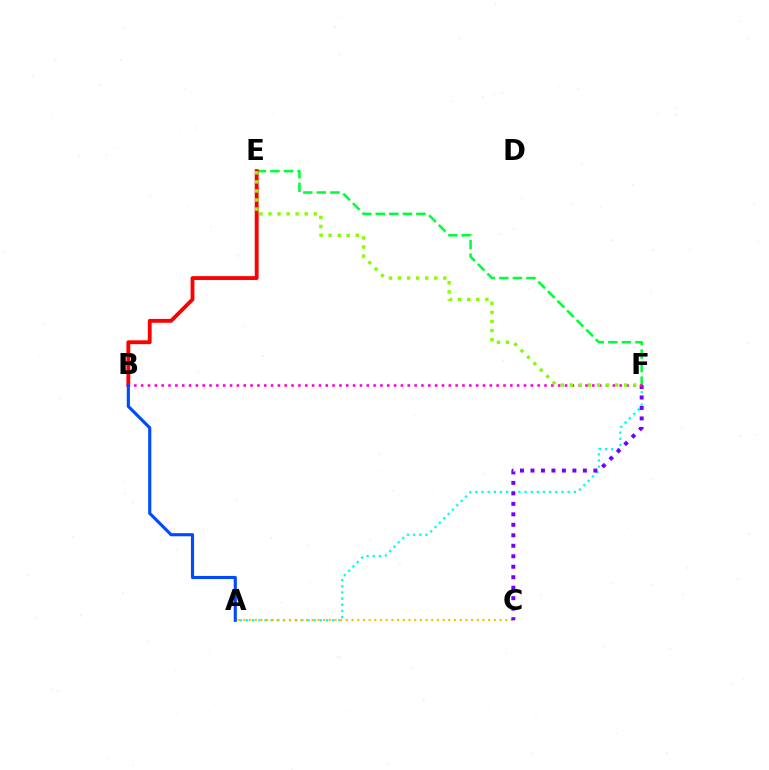{('A', 'F'): [{'color': '#00fff6', 'line_style': 'dotted', 'thickness': 1.67}], ('E', 'F'): [{'color': '#00ff39', 'line_style': 'dashed', 'thickness': 1.84}, {'color': '#84ff00', 'line_style': 'dotted', 'thickness': 2.46}], ('B', 'E'): [{'color': '#ff0000', 'line_style': 'solid', 'thickness': 2.77}], ('A', 'C'): [{'color': '#ffbd00', 'line_style': 'dotted', 'thickness': 1.55}], ('C', 'F'): [{'color': '#7200ff', 'line_style': 'dotted', 'thickness': 2.85}], ('B', 'F'): [{'color': '#ff00cf', 'line_style': 'dotted', 'thickness': 1.86}], ('A', 'B'): [{'color': '#004bff', 'line_style': 'solid', 'thickness': 2.25}]}